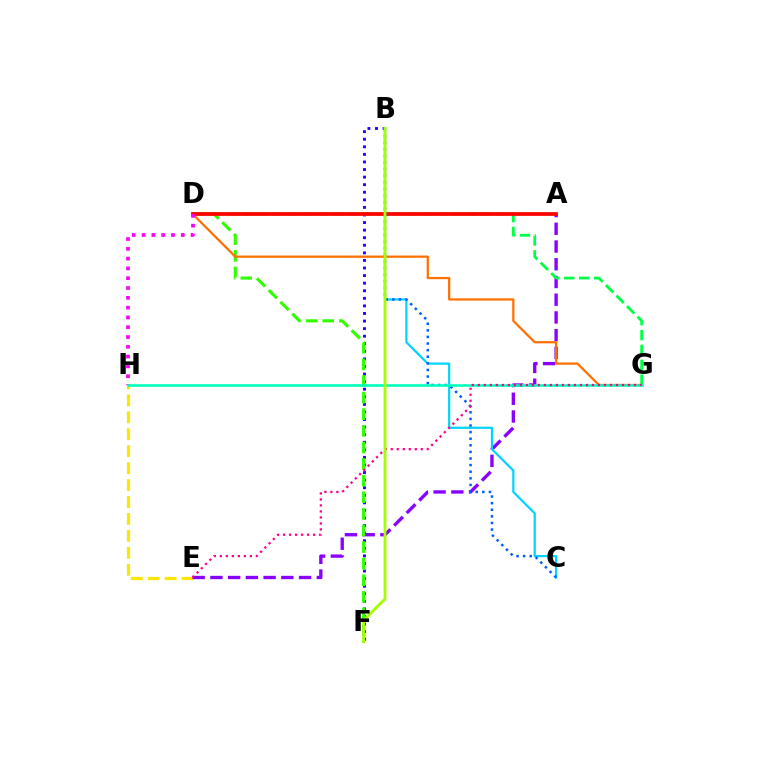{('E', 'H'): [{'color': '#ffe600', 'line_style': 'dashed', 'thickness': 2.3}], ('B', 'F'): [{'color': '#1900ff', 'line_style': 'dotted', 'thickness': 2.06}, {'color': '#a2ff00', 'line_style': 'solid', 'thickness': 2.05}], ('A', 'E'): [{'color': '#8a00ff', 'line_style': 'dashed', 'thickness': 2.41}], ('D', 'F'): [{'color': '#31ff00', 'line_style': 'dashed', 'thickness': 2.26}], ('D', 'G'): [{'color': '#ff7000', 'line_style': 'solid', 'thickness': 1.62}, {'color': '#00ff45', 'line_style': 'dashed', 'thickness': 2.03}], ('A', 'D'): [{'color': '#ff0000', 'line_style': 'solid', 'thickness': 2.7}], ('B', 'C'): [{'color': '#00d3ff', 'line_style': 'solid', 'thickness': 1.59}, {'color': '#005dff', 'line_style': 'dotted', 'thickness': 1.79}], ('D', 'H'): [{'color': '#fa00f9', 'line_style': 'dotted', 'thickness': 2.66}], ('G', 'H'): [{'color': '#00ffbb', 'line_style': 'solid', 'thickness': 1.85}], ('E', 'G'): [{'color': '#ff0088', 'line_style': 'dotted', 'thickness': 1.63}]}